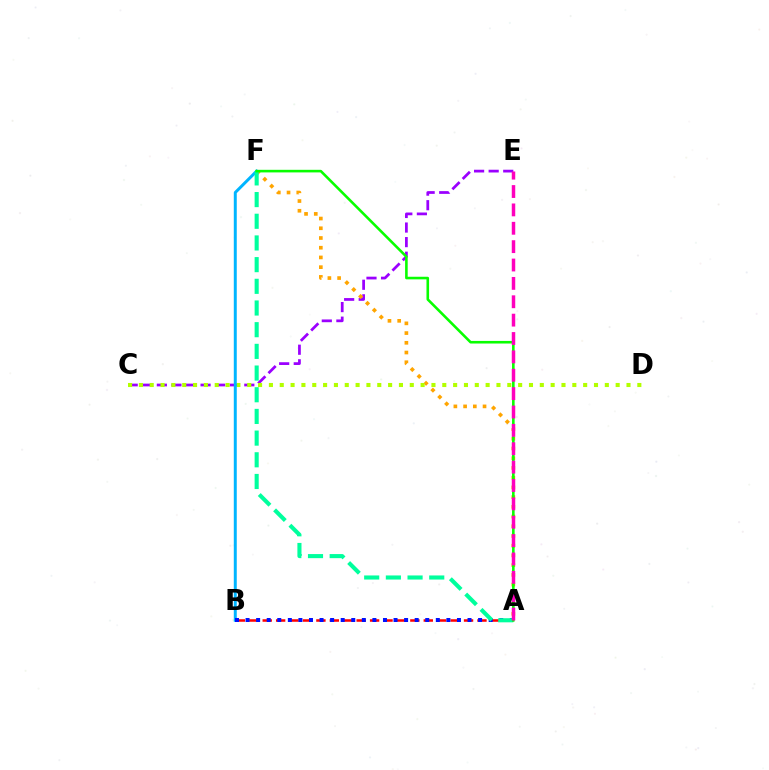{('C', 'E'): [{'color': '#9b00ff', 'line_style': 'dashed', 'thickness': 1.98}], ('A', 'F'): [{'color': '#ffa500', 'line_style': 'dotted', 'thickness': 2.64}, {'color': '#00ff9d', 'line_style': 'dashed', 'thickness': 2.95}, {'color': '#08ff00', 'line_style': 'solid', 'thickness': 1.87}], ('A', 'B'): [{'color': '#ff0000', 'line_style': 'dashed', 'thickness': 1.82}, {'color': '#0010ff', 'line_style': 'dotted', 'thickness': 2.87}], ('C', 'D'): [{'color': '#b3ff00', 'line_style': 'dotted', 'thickness': 2.94}], ('B', 'F'): [{'color': '#00b5ff', 'line_style': 'solid', 'thickness': 2.14}], ('A', 'E'): [{'color': '#ff00bd', 'line_style': 'dashed', 'thickness': 2.5}]}